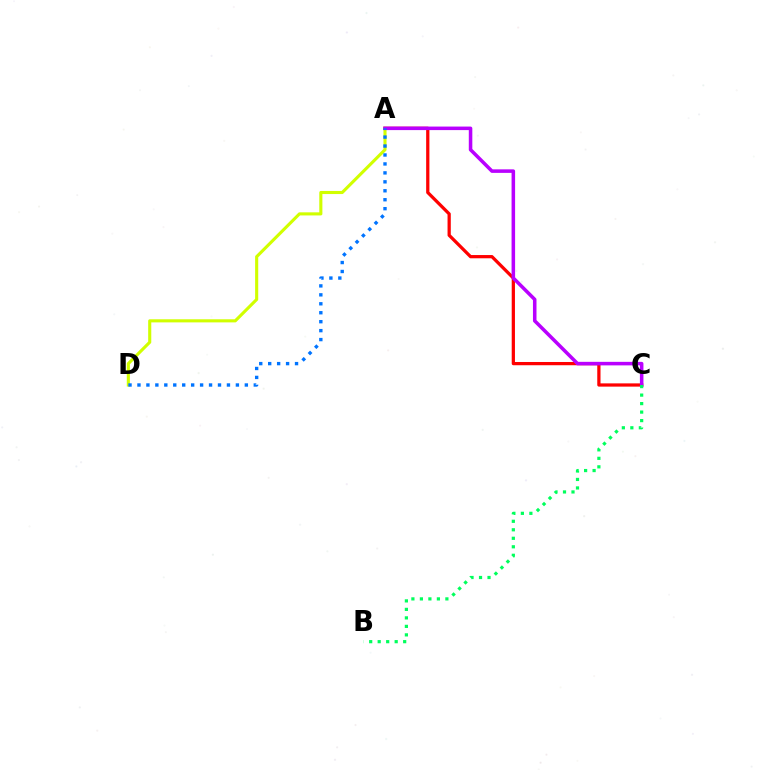{('A', 'C'): [{'color': '#ff0000', 'line_style': 'solid', 'thickness': 2.34}, {'color': '#b900ff', 'line_style': 'solid', 'thickness': 2.54}], ('A', 'D'): [{'color': '#d1ff00', 'line_style': 'solid', 'thickness': 2.23}, {'color': '#0074ff', 'line_style': 'dotted', 'thickness': 2.43}], ('B', 'C'): [{'color': '#00ff5c', 'line_style': 'dotted', 'thickness': 2.31}]}